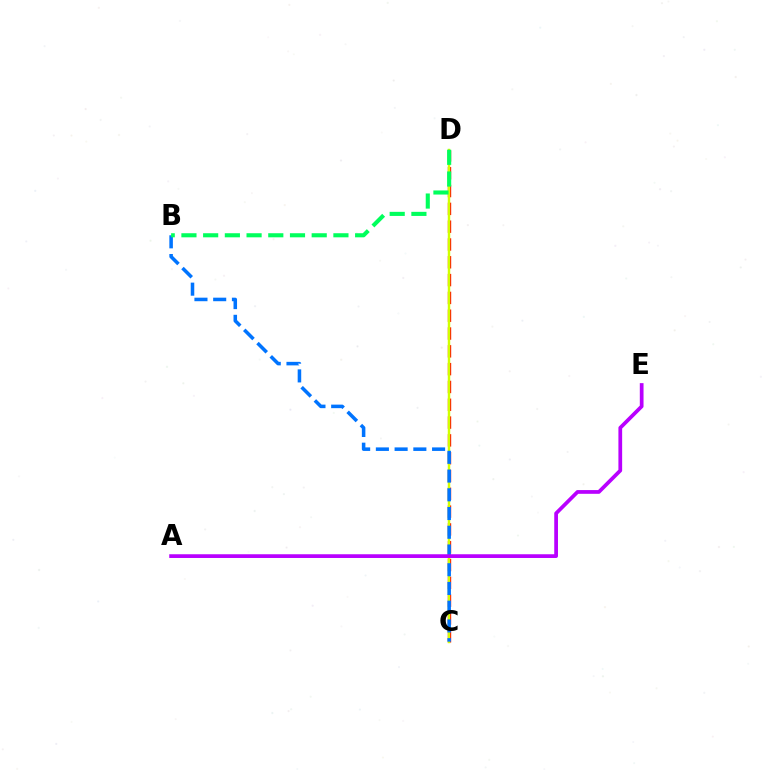{('C', 'D'): [{'color': '#ff0000', 'line_style': 'dashed', 'thickness': 2.42}, {'color': '#d1ff00', 'line_style': 'solid', 'thickness': 1.78}], ('B', 'C'): [{'color': '#0074ff', 'line_style': 'dashed', 'thickness': 2.55}], ('A', 'E'): [{'color': '#b900ff', 'line_style': 'solid', 'thickness': 2.69}], ('B', 'D'): [{'color': '#00ff5c', 'line_style': 'dashed', 'thickness': 2.95}]}